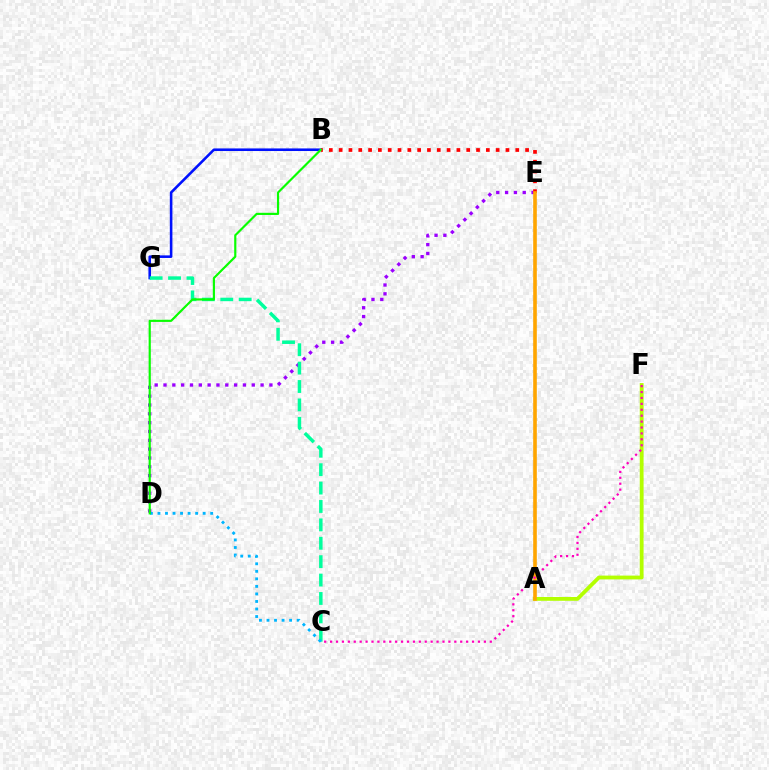{('B', 'G'): [{'color': '#0010ff', 'line_style': 'solid', 'thickness': 1.86}], ('A', 'F'): [{'color': '#b3ff00', 'line_style': 'solid', 'thickness': 2.74}], ('D', 'E'): [{'color': '#9b00ff', 'line_style': 'dotted', 'thickness': 2.4}], ('C', 'G'): [{'color': '#00ff9d', 'line_style': 'dashed', 'thickness': 2.5}], ('B', 'E'): [{'color': '#ff0000', 'line_style': 'dotted', 'thickness': 2.67}], ('C', 'D'): [{'color': '#00b5ff', 'line_style': 'dotted', 'thickness': 2.05}], ('A', 'E'): [{'color': '#ffa500', 'line_style': 'solid', 'thickness': 2.61}], ('B', 'D'): [{'color': '#08ff00', 'line_style': 'solid', 'thickness': 1.57}], ('C', 'F'): [{'color': '#ff00bd', 'line_style': 'dotted', 'thickness': 1.61}]}